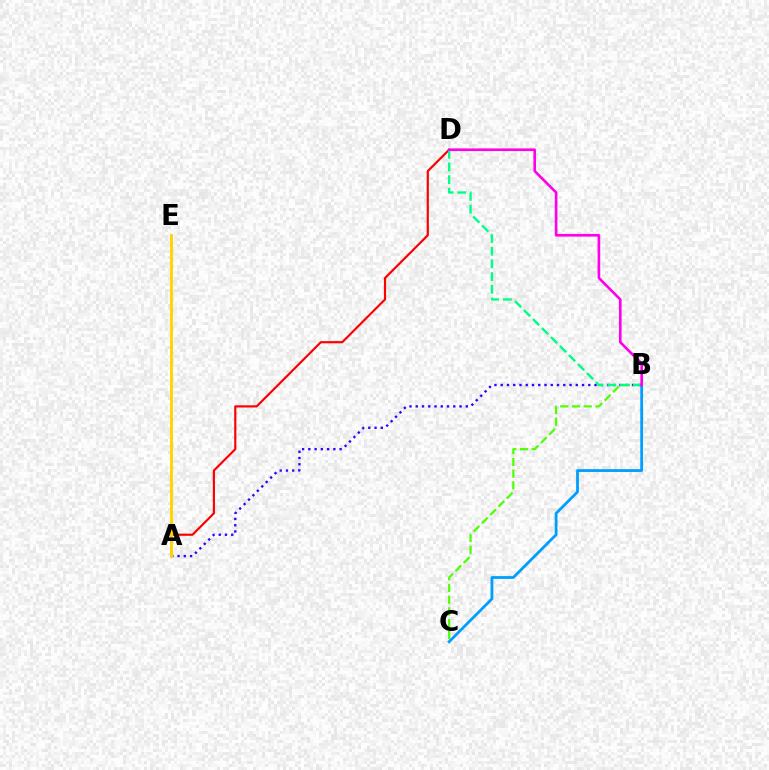{('A', 'B'): [{'color': '#3700ff', 'line_style': 'dotted', 'thickness': 1.7}], ('A', 'D'): [{'color': '#ff0000', 'line_style': 'solid', 'thickness': 1.57}], ('B', 'C'): [{'color': '#4fff00', 'line_style': 'dashed', 'thickness': 1.59}, {'color': '#009eff', 'line_style': 'solid', 'thickness': 2.01}], ('A', 'E'): [{'color': '#ffd500', 'line_style': 'solid', 'thickness': 2.1}], ('B', 'D'): [{'color': '#00ff86', 'line_style': 'dashed', 'thickness': 1.73}, {'color': '#ff00ed', 'line_style': 'solid', 'thickness': 1.91}]}